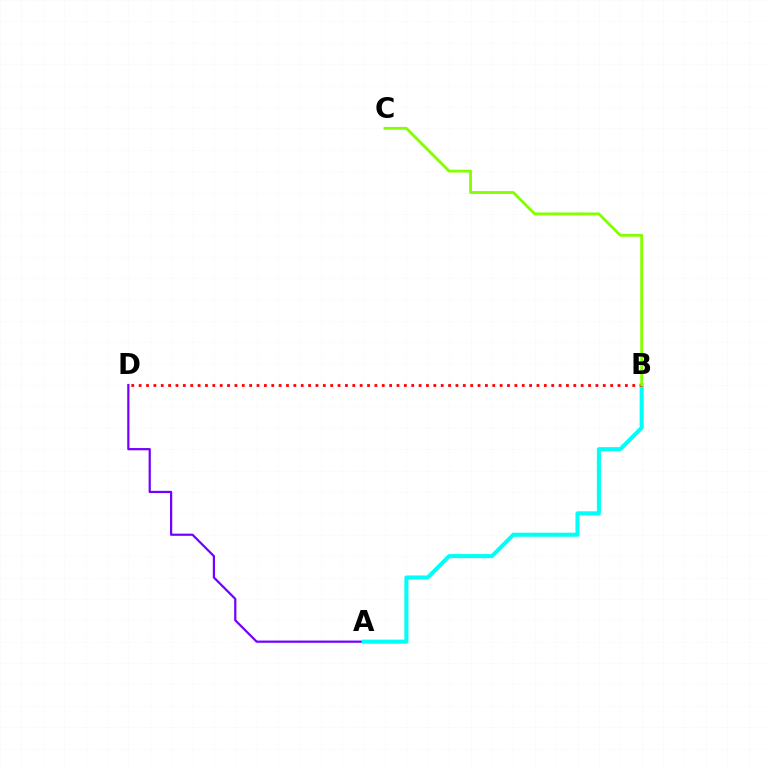{('A', 'D'): [{'color': '#7200ff', 'line_style': 'solid', 'thickness': 1.59}], ('A', 'B'): [{'color': '#00fff6', 'line_style': 'solid', 'thickness': 2.93}], ('B', 'D'): [{'color': '#ff0000', 'line_style': 'dotted', 'thickness': 2.0}], ('B', 'C'): [{'color': '#84ff00', 'line_style': 'solid', 'thickness': 2.04}]}